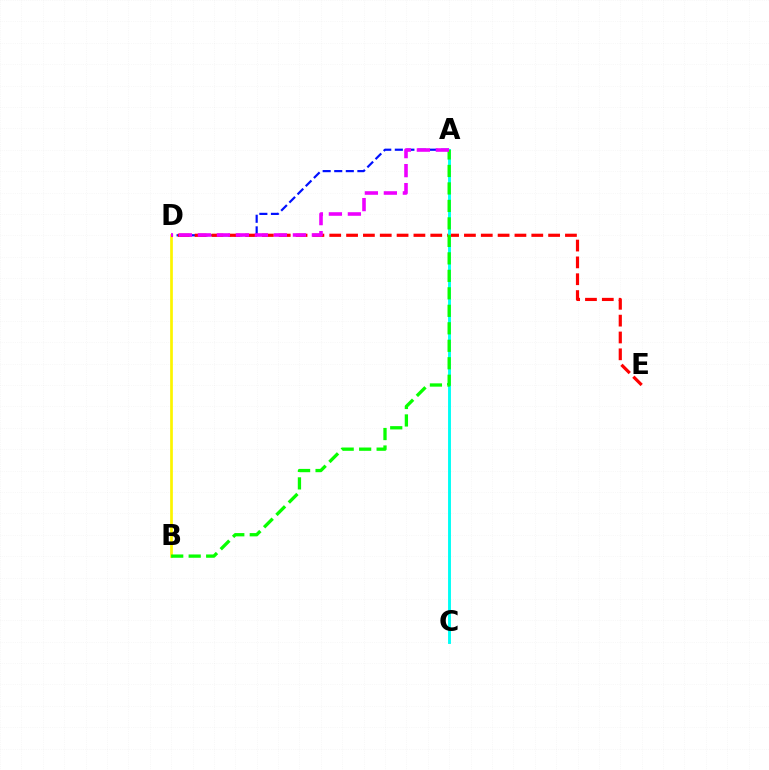{('A', 'D'): [{'color': '#0010ff', 'line_style': 'dashed', 'thickness': 1.57}, {'color': '#ee00ff', 'line_style': 'dashed', 'thickness': 2.58}], ('B', 'D'): [{'color': '#fcf500', 'line_style': 'solid', 'thickness': 1.95}], ('D', 'E'): [{'color': '#ff0000', 'line_style': 'dashed', 'thickness': 2.29}], ('A', 'C'): [{'color': '#00fff6', 'line_style': 'solid', 'thickness': 2.09}], ('A', 'B'): [{'color': '#08ff00', 'line_style': 'dashed', 'thickness': 2.38}]}